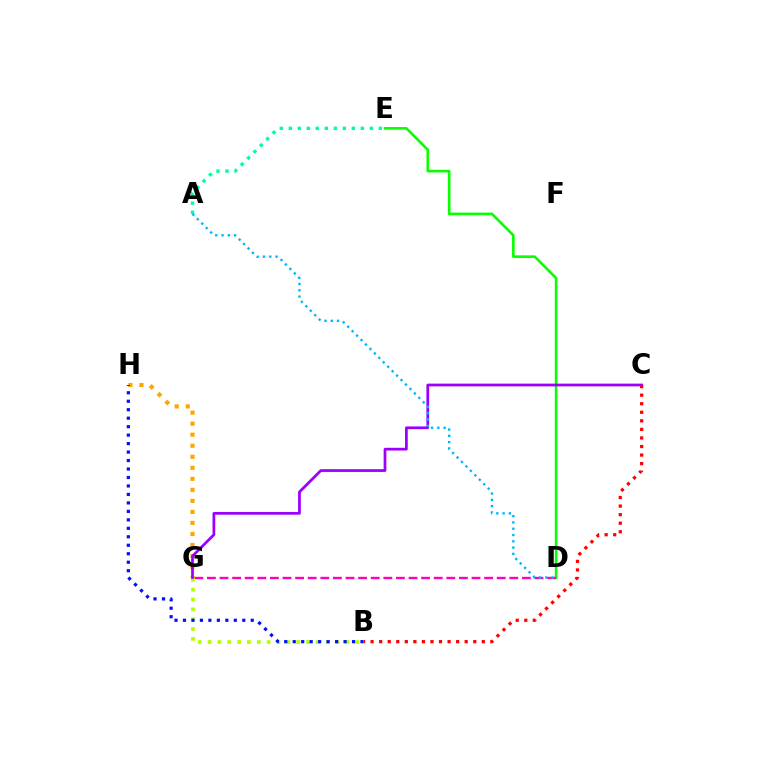{('G', 'H'): [{'color': '#ffa500', 'line_style': 'dotted', 'thickness': 3.0}], ('D', 'E'): [{'color': '#08ff00', 'line_style': 'solid', 'thickness': 1.89}], ('D', 'G'): [{'color': '#ff00bd', 'line_style': 'dashed', 'thickness': 1.71}], ('B', 'G'): [{'color': '#b3ff00', 'line_style': 'dotted', 'thickness': 2.67}], ('C', 'G'): [{'color': '#9b00ff', 'line_style': 'solid', 'thickness': 1.98}], ('B', 'H'): [{'color': '#0010ff', 'line_style': 'dotted', 'thickness': 2.3}], ('A', 'E'): [{'color': '#00ff9d', 'line_style': 'dotted', 'thickness': 2.45}], ('A', 'D'): [{'color': '#00b5ff', 'line_style': 'dotted', 'thickness': 1.71}], ('B', 'C'): [{'color': '#ff0000', 'line_style': 'dotted', 'thickness': 2.32}]}